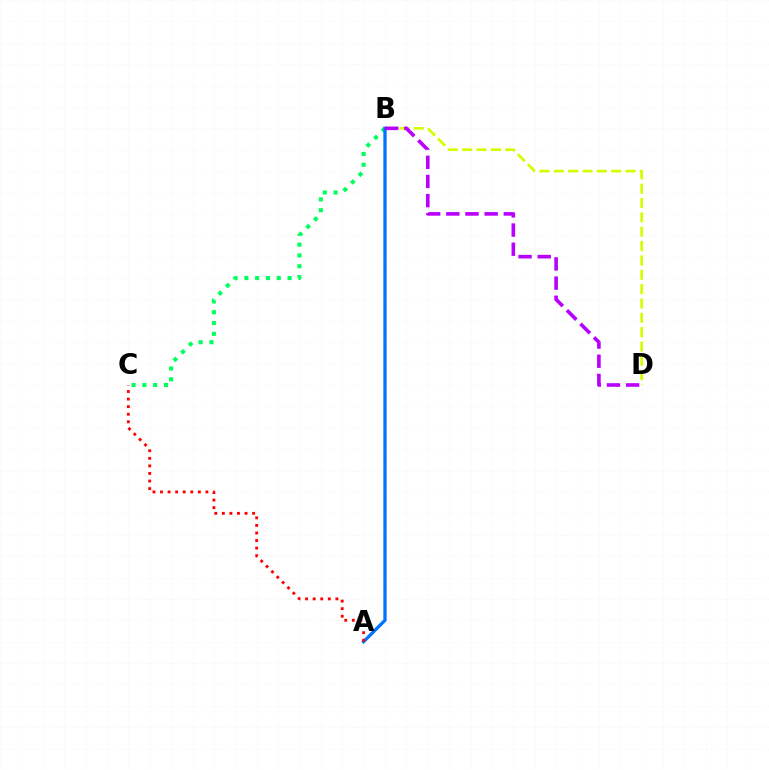{('B', 'D'): [{'color': '#d1ff00', 'line_style': 'dashed', 'thickness': 1.95}, {'color': '#b900ff', 'line_style': 'dashed', 'thickness': 2.6}], ('B', 'C'): [{'color': '#00ff5c', 'line_style': 'dotted', 'thickness': 2.94}], ('A', 'B'): [{'color': '#0074ff', 'line_style': 'solid', 'thickness': 2.37}], ('A', 'C'): [{'color': '#ff0000', 'line_style': 'dotted', 'thickness': 2.06}]}